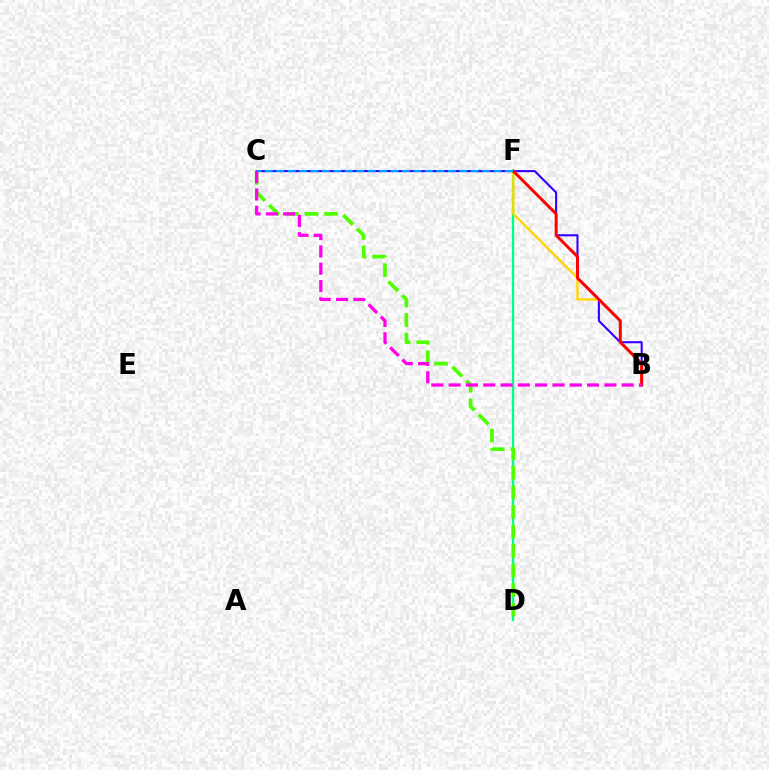{('D', 'F'): [{'color': '#00ff86', 'line_style': 'solid', 'thickness': 1.65}], ('B', 'C'): [{'color': '#3700ff', 'line_style': 'solid', 'thickness': 1.51}, {'color': '#ff00ed', 'line_style': 'dashed', 'thickness': 2.35}], ('C', 'D'): [{'color': '#4fff00', 'line_style': 'dashed', 'thickness': 2.66}], ('B', 'F'): [{'color': '#ffd500', 'line_style': 'solid', 'thickness': 1.72}, {'color': '#ff0000', 'line_style': 'solid', 'thickness': 2.12}], ('C', 'F'): [{'color': '#009eff', 'line_style': 'dashed', 'thickness': 1.55}]}